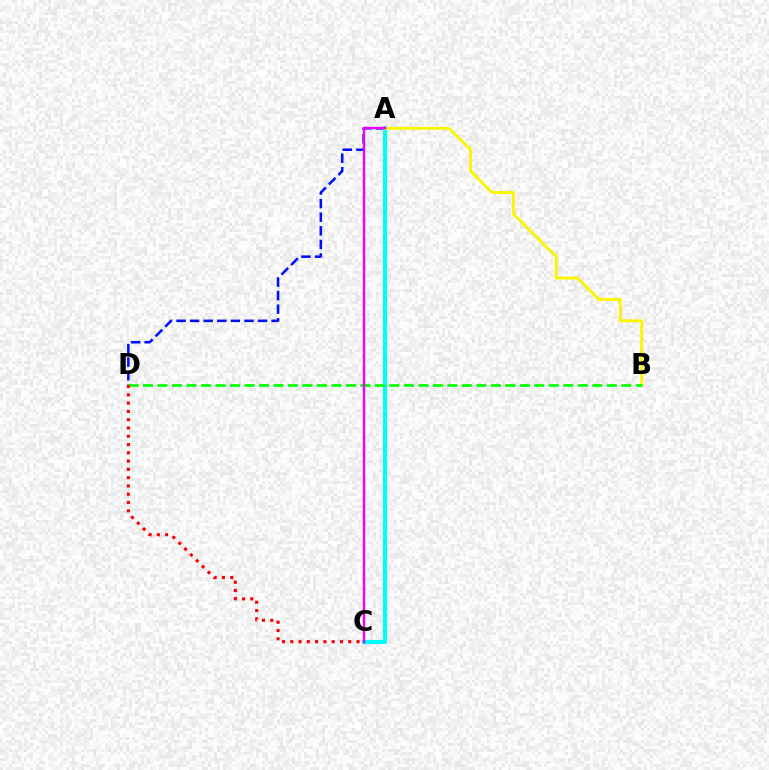{('A', 'D'): [{'color': '#0010ff', 'line_style': 'dashed', 'thickness': 1.84}], ('A', 'C'): [{'color': '#00fff6', 'line_style': 'solid', 'thickness': 2.97}, {'color': '#ee00ff', 'line_style': 'solid', 'thickness': 1.73}], ('A', 'B'): [{'color': '#fcf500', 'line_style': 'solid', 'thickness': 2.07}], ('B', 'D'): [{'color': '#08ff00', 'line_style': 'dashed', 'thickness': 1.97}], ('C', 'D'): [{'color': '#ff0000', 'line_style': 'dotted', 'thickness': 2.25}]}